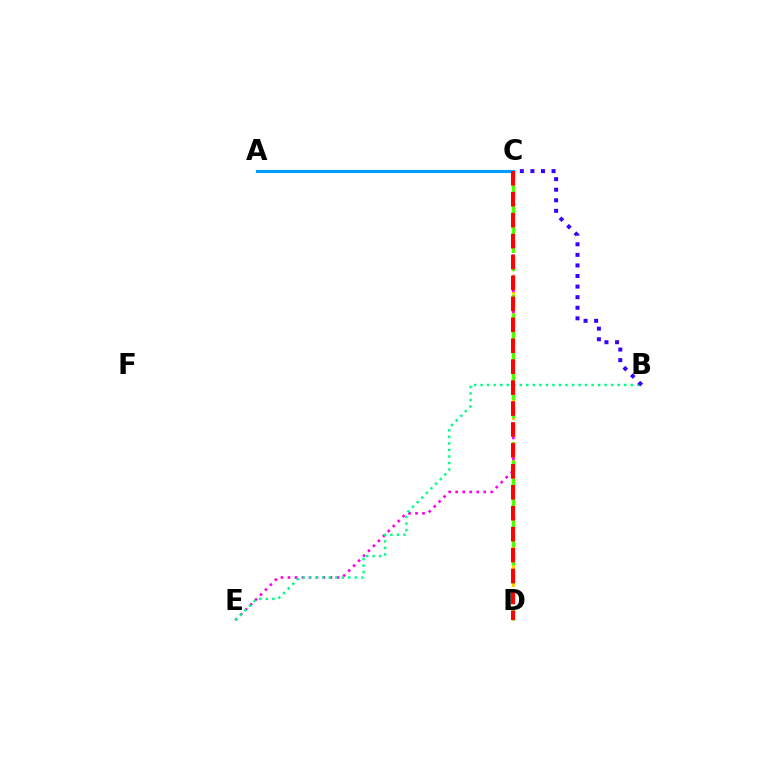{('C', 'D'): [{'color': '#ffd500', 'line_style': 'dashed', 'thickness': 2.27}, {'color': '#4fff00', 'line_style': 'dashed', 'thickness': 2.5}, {'color': '#ff0000', 'line_style': 'dashed', 'thickness': 2.84}], ('C', 'E'): [{'color': '#ff00ed', 'line_style': 'dotted', 'thickness': 1.9}], ('B', 'E'): [{'color': '#00ff86', 'line_style': 'dotted', 'thickness': 1.77}], ('B', 'C'): [{'color': '#3700ff', 'line_style': 'dotted', 'thickness': 2.87}], ('A', 'C'): [{'color': '#009eff', 'line_style': 'solid', 'thickness': 2.24}]}